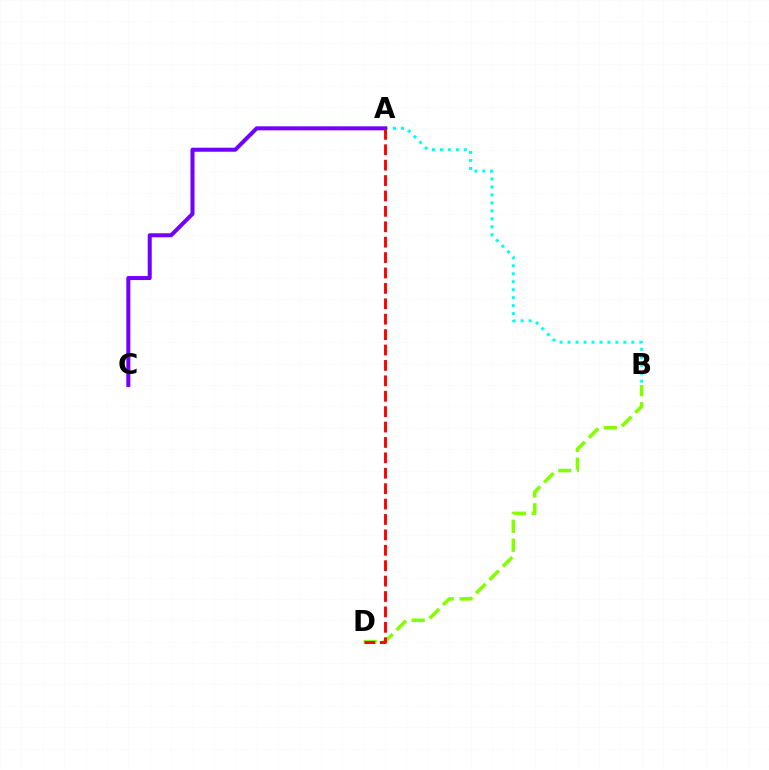{('A', 'B'): [{'color': '#00fff6', 'line_style': 'dotted', 'thickness': 2.17}], ('A', 'C'): [{'color': '#7200ff', 'line_style': 'solid', 'thickness': 2.9}], ('B', 'D'): [{'color': '#84ff00', 'line_style': 'dashed', 'thickness': 2.57}], ('A', 'D'): [{'color': '#ff0000', 'line_style': 'dashed', 'thickness': 2.09}]}